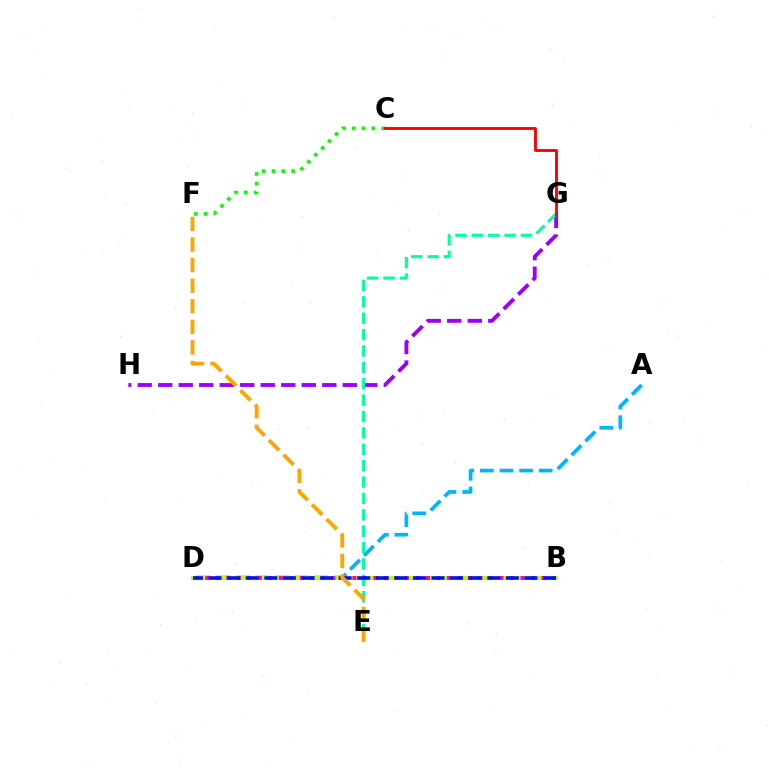{('C', 'F'): [{'color': '#08ff00', 'line_style': 'dotted', 'thickness': 2.66}], ('G', 'H'): [{'color': '#9b00ff', 'line_style': 'dashed', 'thickness': 2.79}], ('E', 'G'): [{'color': '#00ff9d', 'line_style': 'dashed', 'thickness': 2.23}], ('A', 'D'): [{'color': '#00b5ff', 'line_style': 'dashed', 'thickness': 2.66}], ('B', 'D'): [{'color': '#b3ff00', 'line_style': 'solid', 'thickness': 2.96}, {'color': '#ff00bd', 'line_style': 'dotted', 'thickness': 2.85}, {'color': '#0010ff', 'line_style': 'dashed', 'thickness': 2.52}], ('E', 'F'): [{'color': '#ffa500', 'line_style': 'dashed', 'thickness': 2.8}], ('C', 'G'): [{'color': '#ff0000', 'line_style': 'solid', 'thickness': 2.08}]}